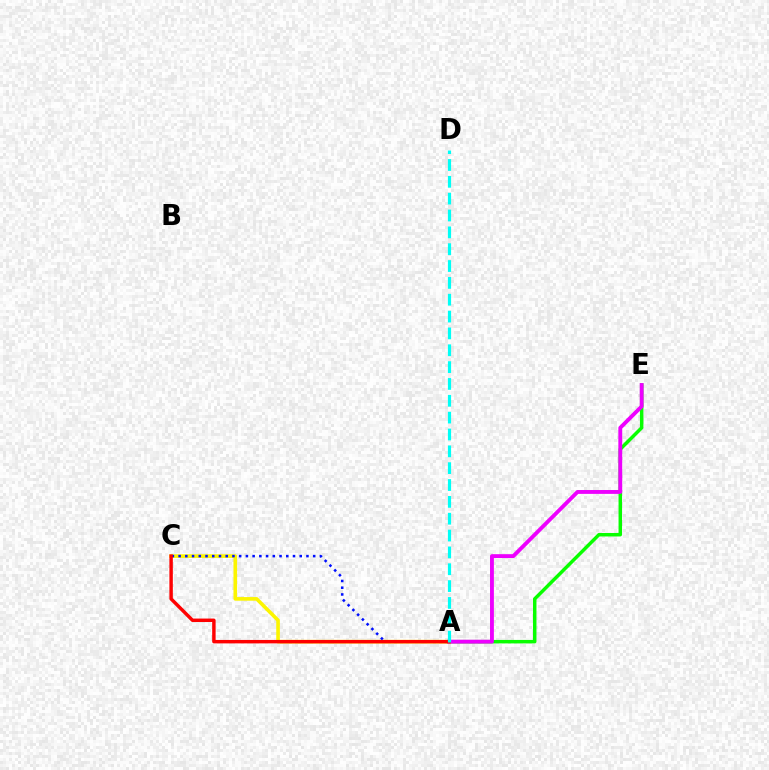{('A', 'E'): [{'color': '#08ff00', 'line_style': 'solid', 'thickness': 2.5}, {'color': '#ee00ff', 'line_style': 'solid', 'thickness': 2.78}], ('A', 'C'): [{'color': '#fcf500', 'line_style': 'solid', 'thickness': 2.61}, {'color': '#0010ff', 'line_style': 'dotted', 'thickness': 1.83}, {'color': '#ff0000', 'line_style': 'solid', 'thickness': 2.48}], ('A', 'D'): [{'color': '#00fff6', 'line_style': 'dashed', 'thickness': 2.29}]}